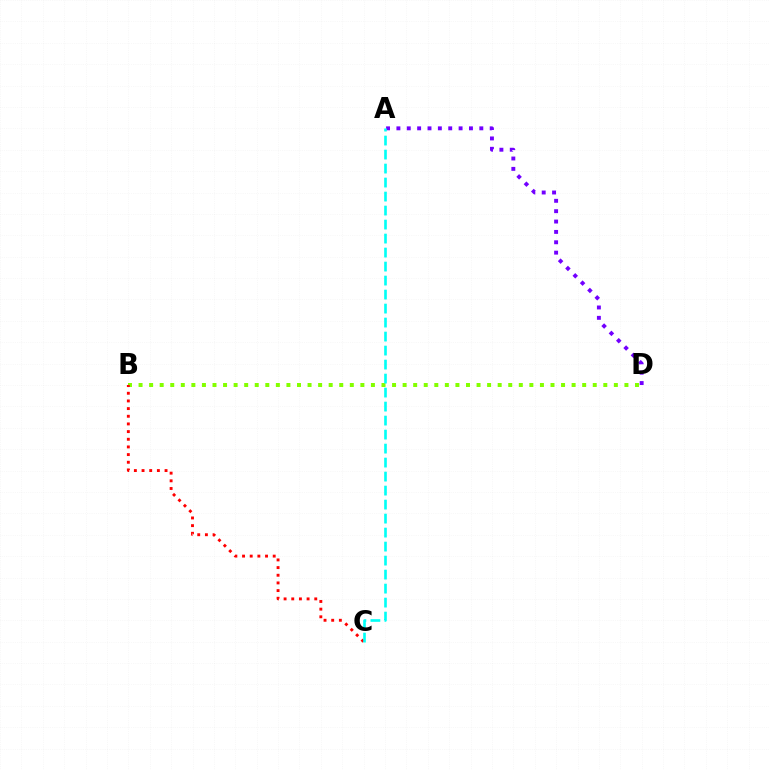{('A', 'D'): [{'color': '#7200ff', 'line_style': 'dotted', 'thickness': 2.82}], ('B', 'D'): [{'color': '#84ff00', 'line_style': 'dotted', 'thickness': 2.87}], ('B', 'C'): [{'color': '#ff0000', 'line_style': 'dotted', 'thickness': 2.08}], ('A', 'C'): [{'color': '#00fff6', 'line_style': 'dashed', 'thickness': 1.9}]}